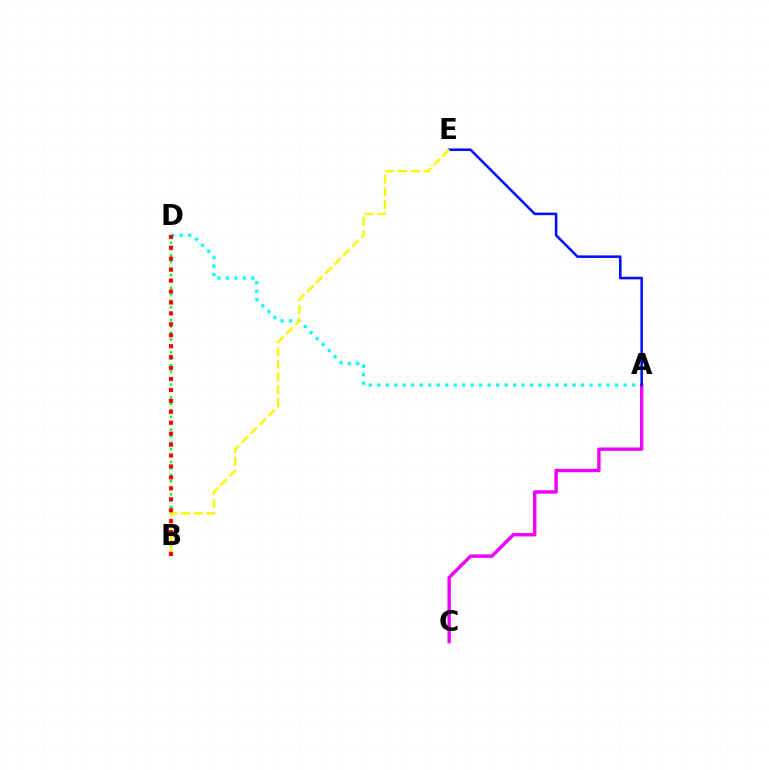{('A', 'D'): [{'color': '#00fff6', 'line_style': 'dotted', 'thickness': 2.31}], ('B', 'D'): [{'color': '#08ff00', 'line_style': 'dotted', 'thickness': 1.75}, {'color': '#ff0000', 'line_style': 'dotted', 'thickness': 2.97}], ('A', 'C'): [{'color': '#ee00ff', 'line_style': 'solid', 'thickness': 2.43}], ('A', 'E'): [{'color': '#0010ff', 'line_style': 'solid', 'thickness': 1.84}], ('B', 'E'): [{'color': '#fcf500', 'line_style': 'dashed', 'thickness': 1.73}]}